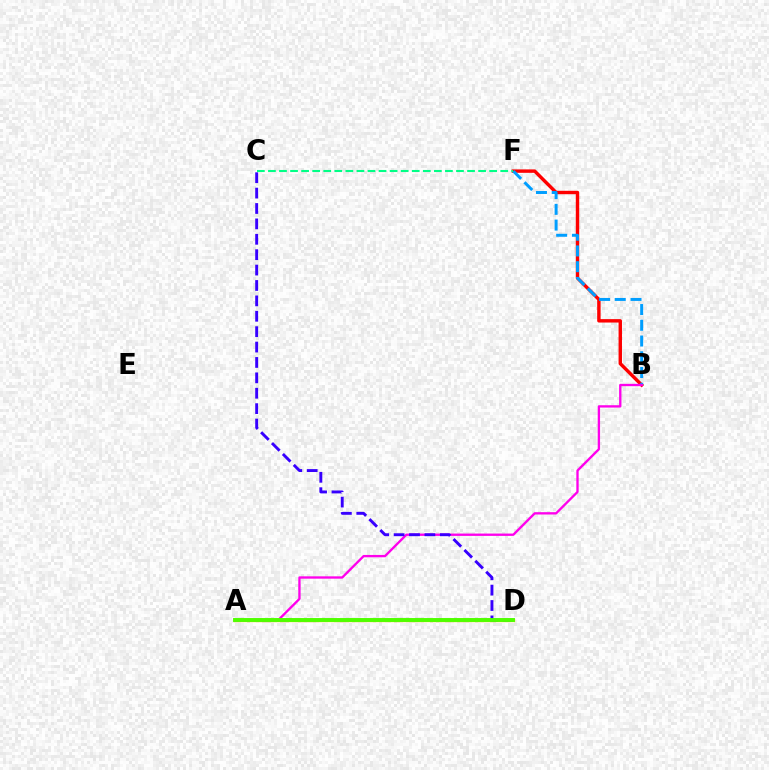{('B', 'F'): [{'color': '#ff0000', 'line_style': 'solid', 'thickness': 2.46}, {'color': '#009eff', 'line_style': 'dashed', 'thickness': 2.14}], ('A', 'D'): [{'color': '#ffd500', 'line_style': 'solid', 'thickness': 2.39}, {'color': '#4fff00', 'line_style': 'solid', 'thickness': 2.82}], ('C', 'F'): [{'color': '#00ff86', 'line_style': 'dashed', 'thickness': 1.5}], ('A', 'B'): [{'color': '#ff00ed', 'line_style': 'solid', 'thickness': 1.68}], ('C', 'D'): [{'color': '#3700ff', 'line_style': 'dashed', 'thickness': 2.09}]}